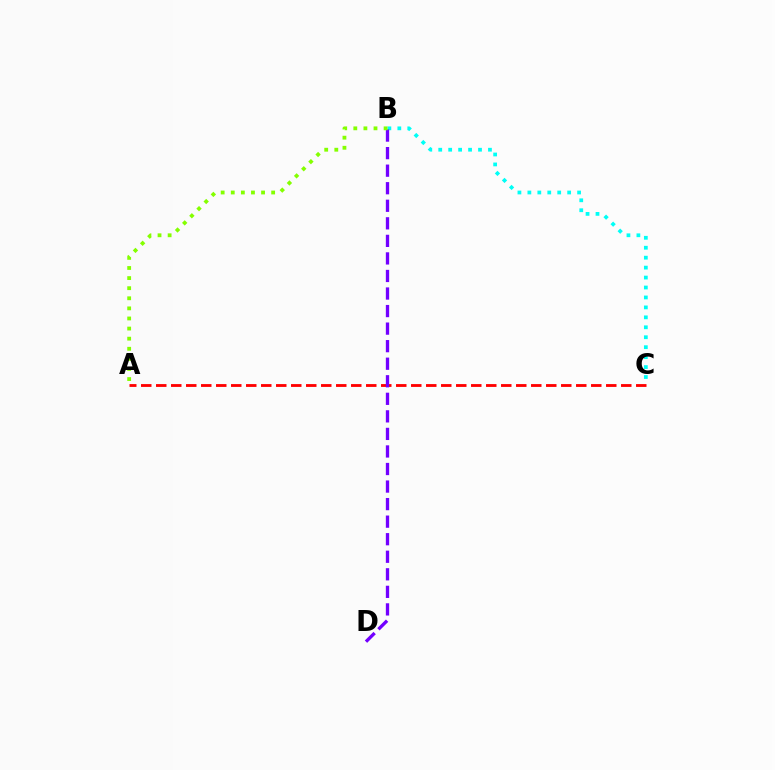{('B', 'C'): [{'color': '#00fff6', 'line_style': 'dotted', 'thickness': 2.7}], ('A', 'C'): [{'color': '#ff0000', 'line_style': 'dashed', 'thickness': 2.04}], ('B', 'D'): [{'color': '#7200ff', 'line_style': 'dashed', 'thickness': 2.38}], ('A', 'B'): [{'color': '#84ff00', 'line_style': 'dotted', 'thickness': 2.74}]}